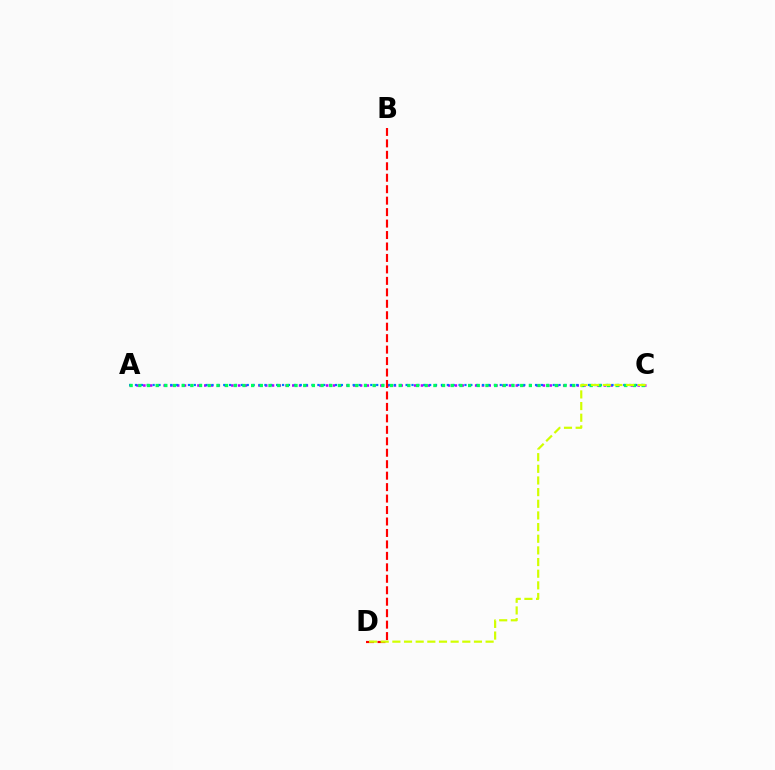{('A', 'C'): [{'color': '#b900ff', 'line_style': 'dotted', 'thickness': 1.84}, {'color': '#0074ff', 'line_style': 'dotted', 'thickness': 1.6}, {'color': '#00ff5c', 'line_style': 'dotted', 'thickness': 2.36}], ('B', 'D'): [{'color': '#ff0000', 'line_style': 'dashed', 'thickness': 1.56}], ('C', 'D'): [{'color': '#d1ff00', 'line_style': 'dashed', 'thickness': 1.58}]}